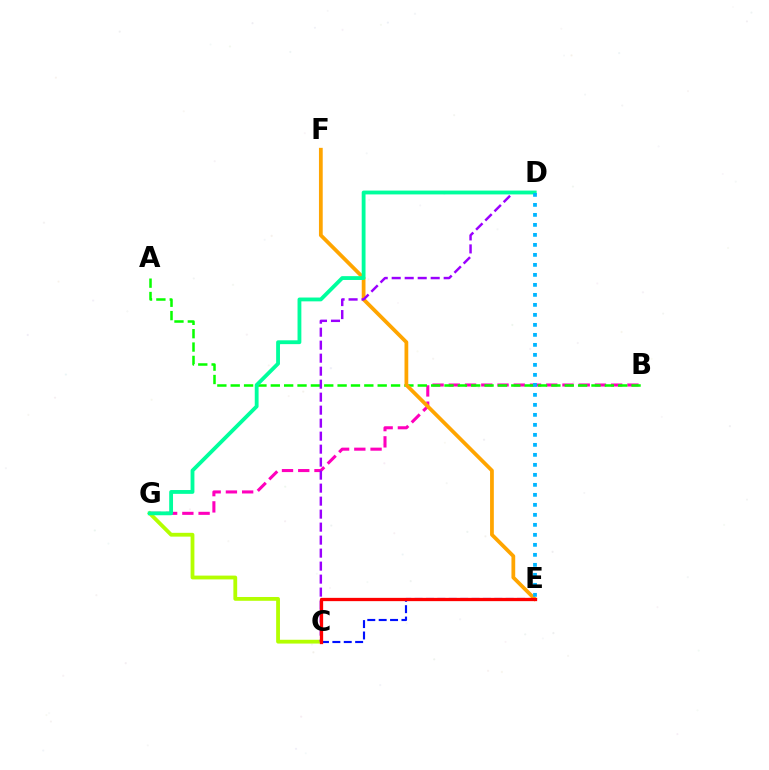{('B', 'G'): [{'color': '#ff00bd', 'line_style': 'dashed', 'thickness': 2.21}], ('A', 'B'): [{'color': '#08ff00', 'line_style': 'dashed', 'thickness': 1.82}], ('C', 'E'): [{'color': '#0010ff', 'line_style': 'dashed', 'thickness': 1.55}, {'color': '#ff0000', 'line_style': 'solid', 'thickness': 2.36}], ('C', 'G'): [{'color': '#b3ff00', 'line_style': 'solid', 'thickness': 2.74}], ('E', 'F'): [{'color': '#ffa500', 'line_style': 'solid', 'thickness': 2.71}], ('C', 'D'): [{'color': '#9b00ff', 'line_style': 'dashed', 'thickness': 1.77}], ('D', 'G'): [{'color': '#00ff9d', 'line_style': 'solid', 'thickness': 2.75}], ('D', 'E'): [{'color': '#00b5ff', 'line_style': 'dotted', 'thickness': 2.72}]}